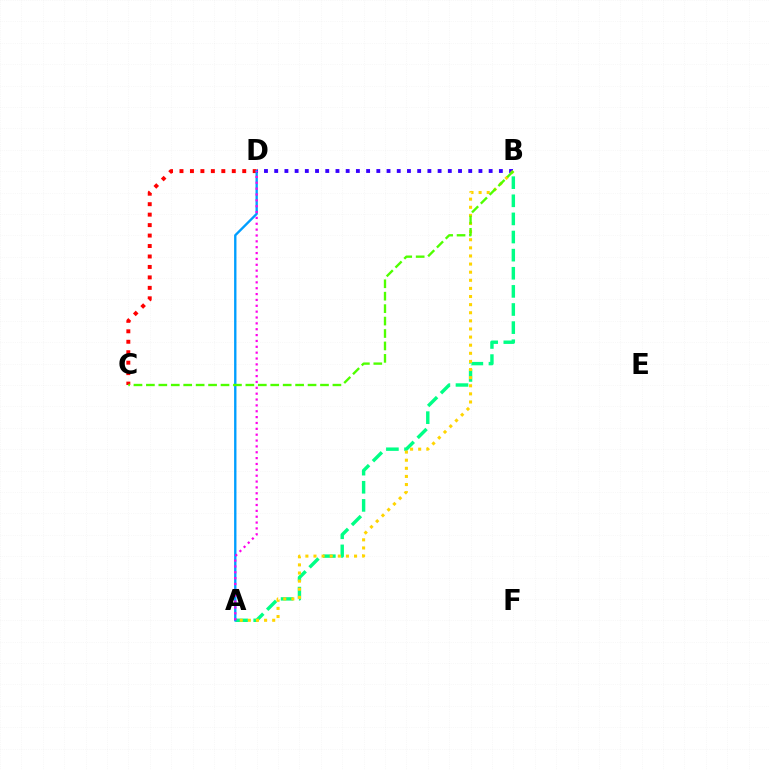{('C', 'D'): [{'color': '#ff0000', 'line_style': 'dotted', 'thickness': 2.84}], ('A', 'B'): [{'color': '#00ff86', 'line_style': 'dashed', 'thickness': 2.46}, {'color': '#ffd500', 'line_style': 'dotted', 'thickness': 2.2}], ('A', 'D'): [{'color': '#009eff', 'line_style': 'solid', 'thickness': 1.7}, {'color': '#ff00ed', 'line_style': 'dotted', 'thickness': 1.59}], ('B', 'D'): [{'color': '#3700ff', 'line_style': 'dotted', 'thickness': 2.77}], ('B', 'C'): [{'color': '#4fff00', 'line_style': 'dashed', 'thickness': 1.69}]}